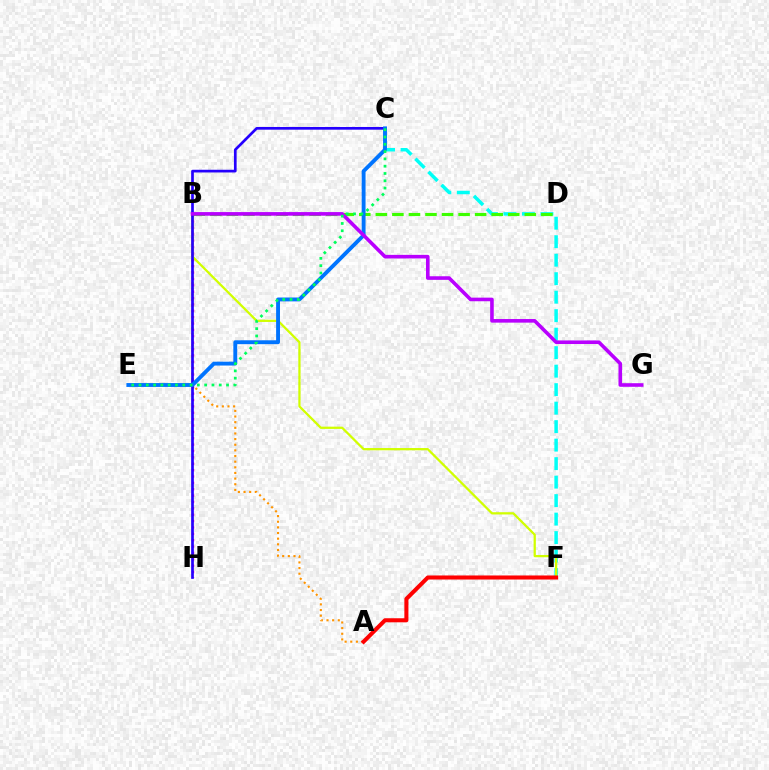{('C', 'F'): [{'color': '#00fff6', 'line_style': 'dashed', 'thickness': 2.51}], ('B', 'H'): [{'color': '#ff00ac', 'line_style': 'dotted', 'thickness': 1.73}], ('B', 'F'): [{'color': '#d1ff00', 'line_style': 'solid', 'thickness': 1.63}], ('A', 'B'): [{'color': '#ff9400', 'line_style': 'dotted', 'thickness': 1.53}], ('B', 'D'): [{'color': '#3dff00', 'line_style': 'dashed', 'thickness': 2.25}], ('C', 'H'): [{'color': '#2500ff', 'line_style': 'solid', 'thickness': 1.94}], ('C', 'E'): [{'color': '#0074ff', 'line_style': 'solid', 'thickness': 2.79}, {'color': '#00ff5c', 'line_style': 'dotted', 'thickness': 1.98}], ('A', 'F'): [{'color': '#ff0000', 'line_style': 'solid', 'thickness': 2.92}], ('B', 'G'): [{'color': '#b900ff', 'line_style': 'solid', 'thickness': 2.59}]}